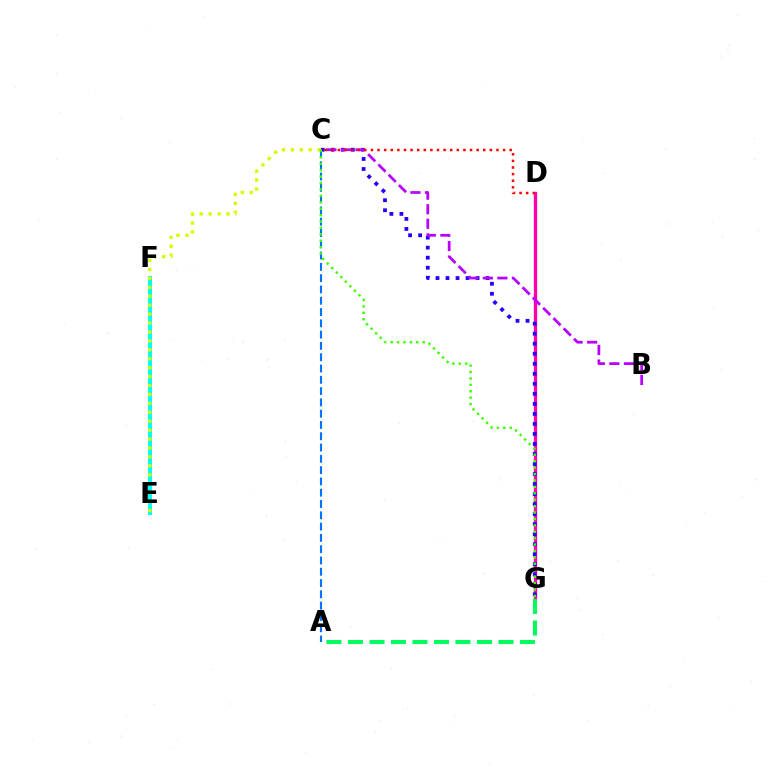{('D', 'G'): [{'color': '#ff00ac', 'line_style': 'solid', 'thickness': 2.37}], ('C', 'G'): [{'color': '#2500ff', 'line_style': 'dotted', 'thickness': 2.72}, {'color': '#3dff00', 'line_style': 'dotted', 'thickness': 1.74}], ('B', 'C'): [{'color': '#b900ff', 'line_style': 'dashed', 'thickness': 1.98}], ('A', 'C'): [{'color': '#0074ff', 'line_style': 'dashed', 'thickness': 1.53}], ('E', 'F'): [{'color': '#ff9400', 'line_style': 'solid', 'thickness': 2.63}, {'color': '#00fff6', 'line_style': 'solid', 'thickness': 2.89}], ('C', 'D'): [{'color': '#ff0000', 'line_style': 'dotted', 'thickness': 1.8}], ('C', 'E'): [{'color': '#d1ff00', 'line_style': 'dotted', 'thickness': 2.42}], ('A', 'G'): [{'color': '#00ff5c', 'line_style': 'dashed', 'thickness': 2.92}]}